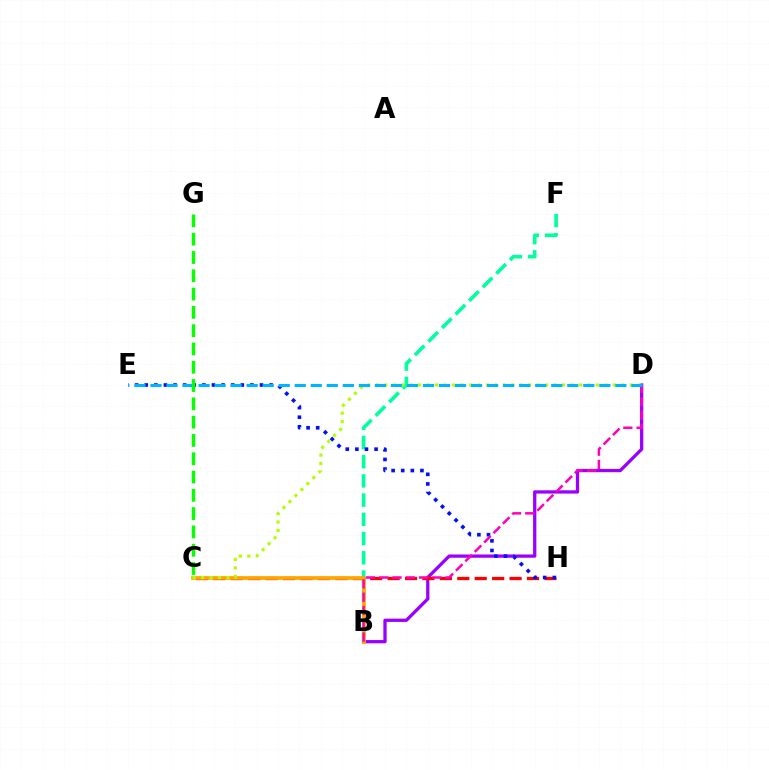{('B', 'D'): [{'color': '#9b00ff', 'line_style': 'solid', 'thickness': 2.36}, {'color': '#ff00bd', 'line_style': 'dashed', 'thickness': 1.8}], ('B', 'F'): [{'color': '#00ff9d', 'line_style': 'dashed', 'thickness': 2.61}], ('C', 'H'): [{'color': '#ff0000', 'line_style': 'dashed', 'thickness': 2.37}], ('E', 'H'): [{'color': '#0010ff', 'line_style': 'dotted', 'thickness': 2.61}], ('B', 'C'): [{'color': '#ffa500', 'line_style': 'solid', 'thickness': 2.64}], ('C', 'D'): [{'color': '#b3ff00', 'line_style': 'dotted', 'thickness': 2.3}], ('D', 'E'): [{'color': '#00b5ff', 'line_style': 'dashed', 'thickness': 2.18}], ('C', 'G'): [{'color': '#08ff00', 'line_style': 'dashed', 'thickness': 2.49}]}